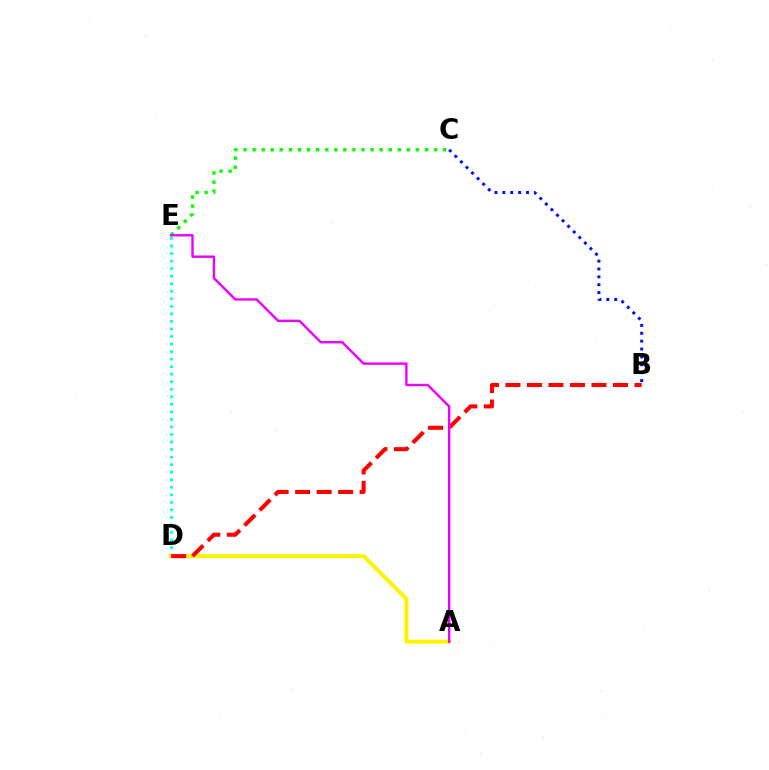{('C', 'E'): [{'color': '#08ff00', 'line_style': 'dotted', 'thickness': 2.47}], ('D', 'E'): [{'color': '#00fff6', 'line_style': 'dotted', 'thickness': 2.05}], ('B', 'C'): [{'color': '#0010ff', 'line_style': 'dotted', 'thickness': 2.14}], ('A', 'D'): [{'color': '#fcf500', 'line_style': 'solid', 'thickness': 2.84}], ('B', 'D'): [{'color': '#ff0000', 'line_style': 'dashed', 'thickness': 2.92}], ('A', 'E'): [{'color': '#ee00ff', 'line_style': 'solid', 'thickness': 1.73}]}